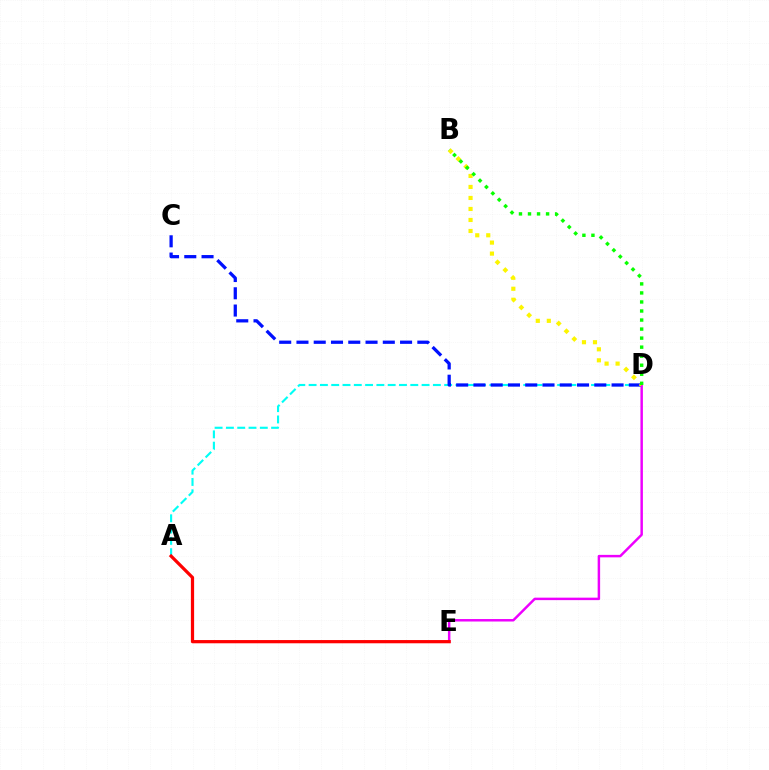{('A', 'D'): [{'color': '#00fff6', 'line_style': 'dashed', 'thickness': 1.53}], ('D', 'E'): [{'color': '#ee00ff', 'line_style': 'solid', 'thickness': 1.78}], ('A', 'E'): [{'color': '#ff0000', 'line_style': 'solid', 'thickness': 2.32}], ('C', 'D'): [{'color': '#0010ff', 'line_style': 'dashed', 'thickness': 2.35}], ('B', 'D'): [{'color': '#fcf500', 'line_style': 'dotted', 'thickness': 2.99}, {'color': '#08ff00', 'line_style': 'dotted', 'thickness': 2.46}]}